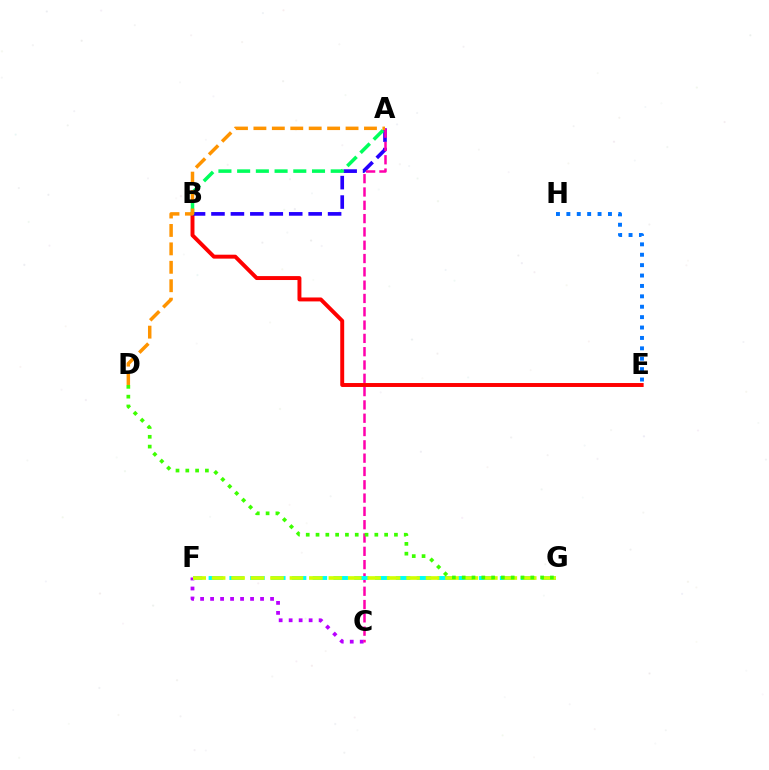{('B', 'E'): [{'color': '#ff0000', 'line_style': 'solid', 'thickness': 2.83}], ('A', 'B'): [{'color': '#2500ff', 'line_style': 'dashed', 'thickness': 2.64}, {'color': '#00ff5c', 'line_style': 'dashed', 'thickness': 2.54}], ('C', 'F'): [{'color': '#b900ff', 'line_style': 'dotted', 'thickness': 2.72}], ('A', 'C'): [{'color': '#ff00ac', 'line_style': 'dashed', 'thickness': 1.81}], ('F', 'G'): [{'color': '#00fff6', 'line_style': 'dashed', 'thickness': 2.83}, {'color': '#d1ff00', 'line_style': 'dashed', 'thickness': 2.64}], ('A', 'D'): [{'color': '#ff9400', 'line_style': 'dashed', 'thickness': 2.5}], ('E', 'H'): [{'color': '#0074ff', 'line_style': 'dotted', 'thickness': 2.83}], ('D', 'G'): [{'color': '#3dff00', 'line_style': 'dotted', 'thickness': 2.66}]}